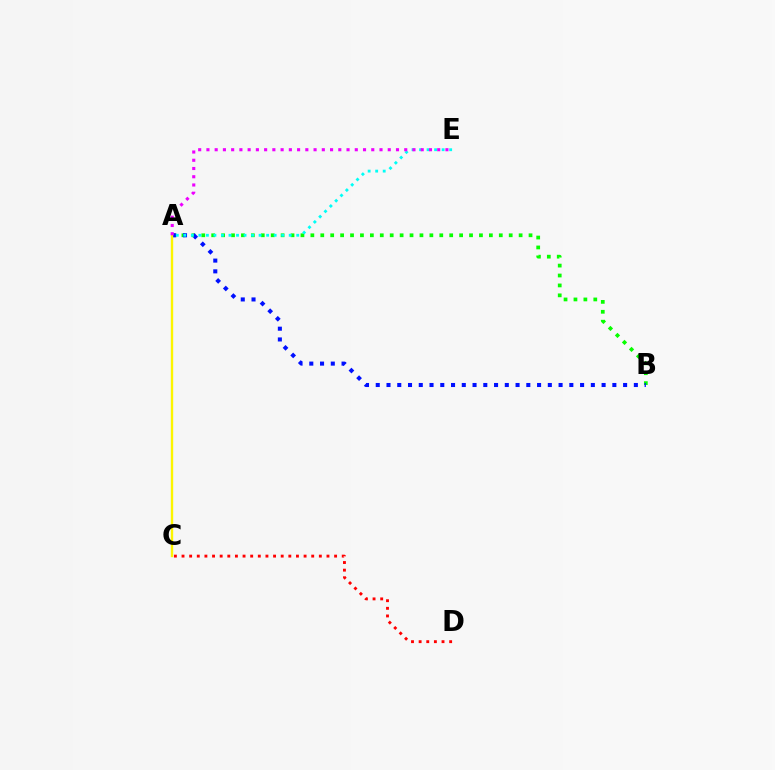{('A', 'B'): [{'color': '#08ff00', 'line_style': 'dotted', 'thickness': 2.69}, {'color': '#0010ff', 'line_style': 'dotted', 'thickness': 2.92}], ('A', 'E'): [{'color': '#00fff6', 'line_style': 'dotted', 'thickness': 2.05}, {'color': '#ee00ff', 'line_style': 'dotted', 'thickness': 2.24}], ('A', 'C'): [{'color': '#fcf500', 'line_style': 'solid', 'thickness': 1.71}], ('C', 'D'): [{'color': '#ff0000', 'line_style': 'dotted', 'thickness': 2.07}]}